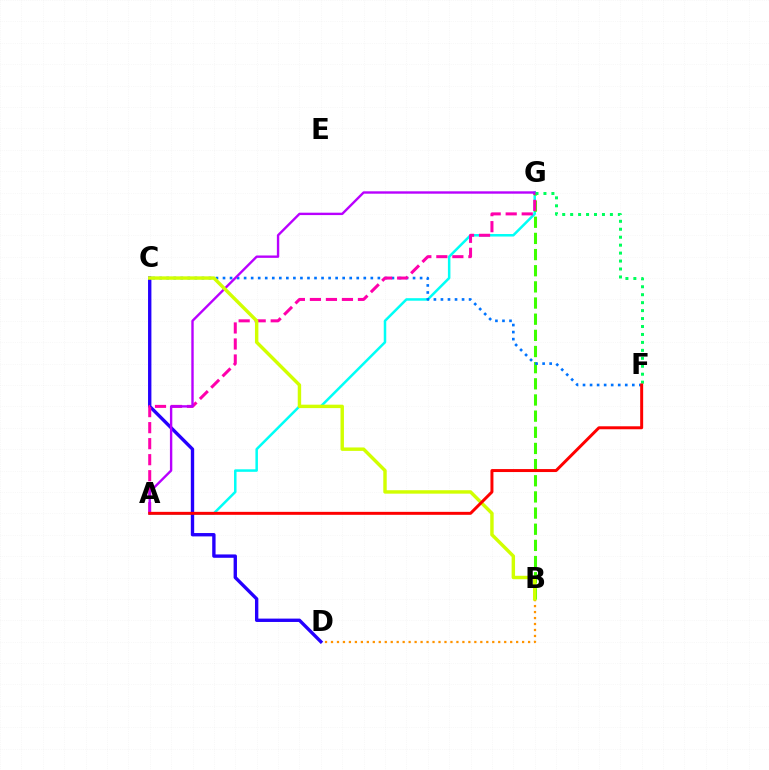{('A', 'G'): [{'color': '#00fff6', 'line_style': 'solid', 'thickness': 1.81}, {'color': '#ff00ac', 'line_style': 'dashed', 'thickness': 2.18}, {'color': '#b900ff', 'line_style': 'solid', 'thickness': 1.71}], ('B', 'D'): [{'color': '#ff9400', 'line_style': 'dotted', 'thickness': 1.62}], ('B', 'G'): [{'color': '#3dff00', 'line_style': 'dashed', 'thickness': 2.19}], ('C', 'D'): [{'color': '#2500ff', 'line_style': 'solid', 'thickness': 2.42}], ('C', 'F'): [{'color': '#0074ff', 'line_style': 'dotted', 'thickness': 1.91}], ('B', 'C'): [{'color': '#d1ff00', 'line_style': 'solid', 'thickness': 2.47}], ('F', 'G'): [{'color': '#00ff5c', 'line_style': 'dotted', 'thickness': 2.16}], ('A', 'F'): [{'color': '#ff0000', 'line_style': 'solid', 'thickness': 2.14}]}